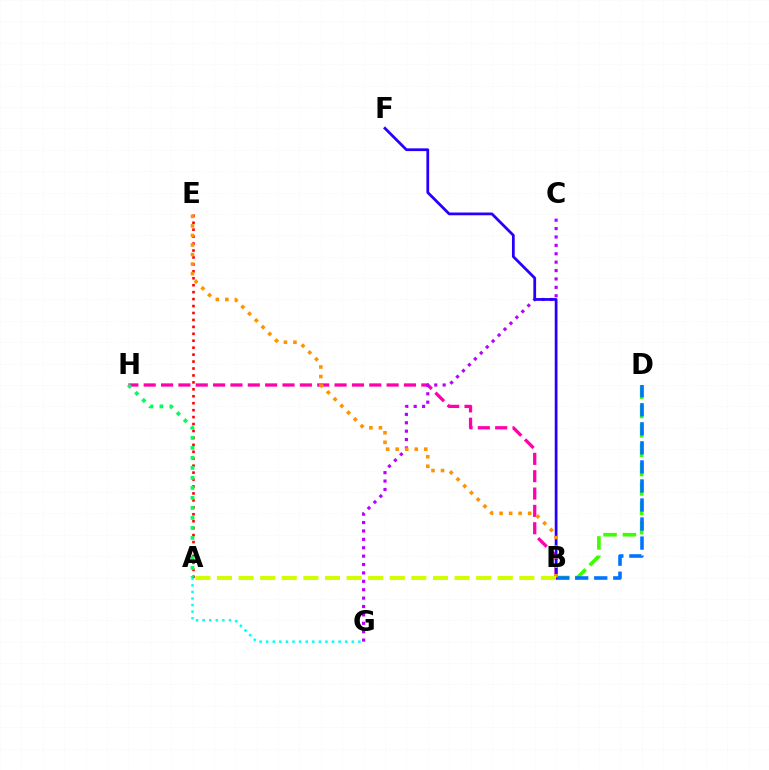{('B', 'D'): [{'color': '#3dff00', 'line_style': 'dashed', 'thickness': 2.63}, {'color': '#0074ff', 'line_style': 'dashed', 'thickness': 2.59}], ('A', 'E'): [{'color': '#ff0000', 'line_style': 'dotted', 'thickness': 1.89}], ('B', 'H'): [{'color': '#ff00ac', 'line_style': 'dashed', 'thickness': 2.36}], ('A', 'G'): [{'color': '#00fff6', 'line_style': 'dotted', 'thickness': 1.79}], ('C', 'G'): [{'color': '#b900ff', 'line_style': 'dotted', 'thickness': 2.28}], ('B', 'F'): [{'color': '#2500ff', 'line_style': 'solid', 'thickness': 1.98}], ('B', 'E'): [{'color': '#ff9400', 'line_style': 'dotted', 'thickness': 2.59}], ('A', 'H'): [{'color': '#00ff5c', 'line_style': 'dotted', 'thickness': 2.72}], ('A', 'B'): [{'color': '#d1ff00', 'line_style': 'dashed', 'thickness': 2.93}]}